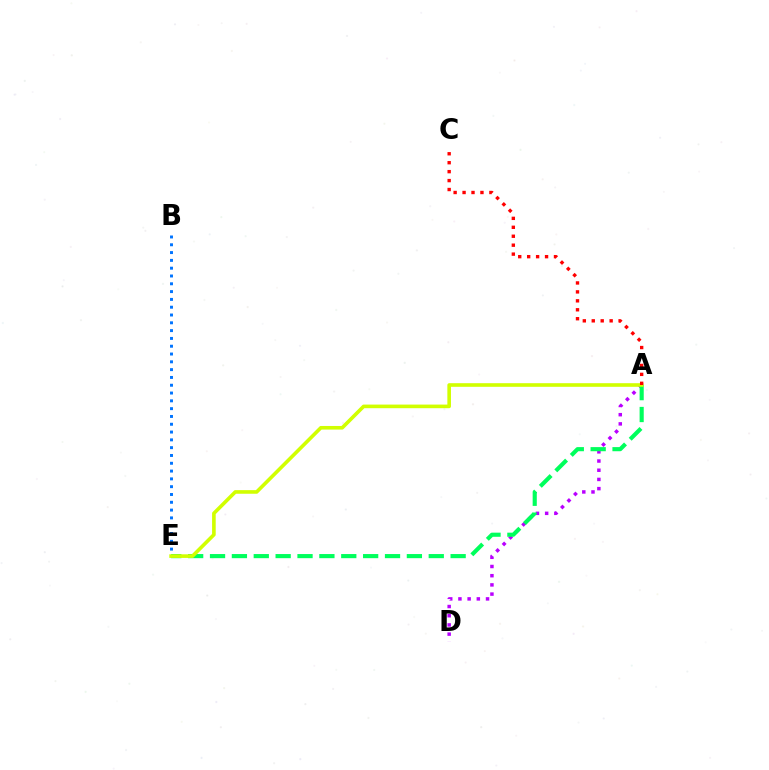{('B', 'E'): [{'color': '#0074ff', 'line_style': 'dotted', 'thickness': 2.12}], ('A', 'D'): [{'color': '#b900ff', 'line_style': 'dotted', 'thickness': 2.5}], ('A', 'E'): [{'color': '#00ff5c', 'line_style': 'dashed', 'thickness': 2.97}, {'color': '#d1ff00', 'line_style': 'solid', 'thickness': 2.61}], ('A', 'C'): [{'color': '#ff0000', 'line_style': 'dotted', 'thickness': 2.43}]}